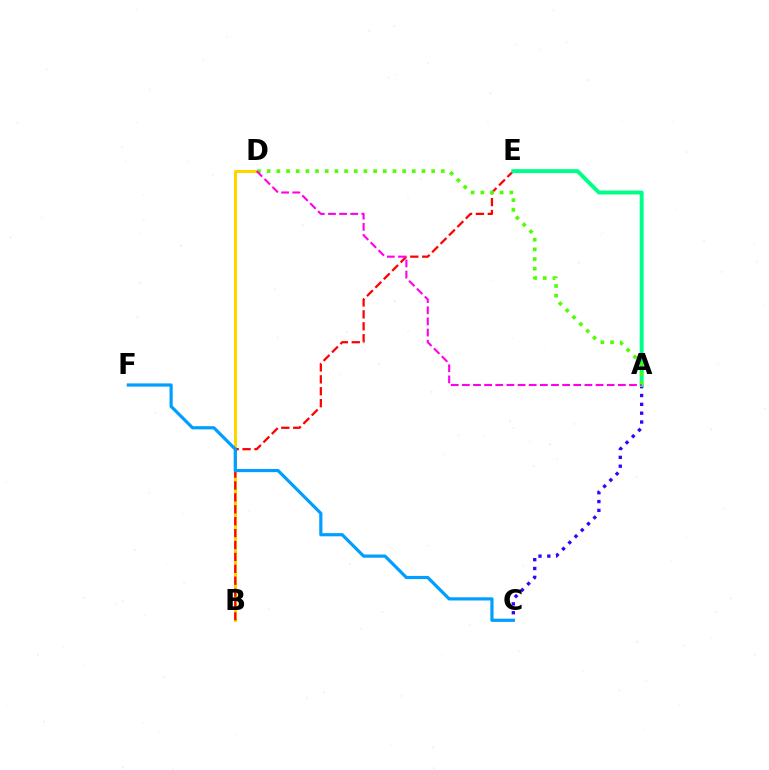{('A', 'C'): [{'color': '#3700ff', 'line_style': 'dotted', 'thickness': 2.4}], ('B', 'D'): [{'color': '#ffd500', 'line_style': 'solid', 'thickness': 2.19}], ('B', 'E'): [{'color': '#ff0000', 'line_style': 'dashed', 'thickness': 1.62}], ('A', 'E'): [{'color': '#00ff86', 'line_style': 'solid', 'thickness': 2.84}], ('A', 'D'): [{'color': '#4fff00', 'line_style': 'dotted', 'thickness': 2.63}, {'color': '#ff00ed', 'line_style': 'dashed', 'thickness': 1.51}], ('C', 'F'): [{'color': '#009eff', 'line_style': 'solid', 'thickness': 2.29}]}